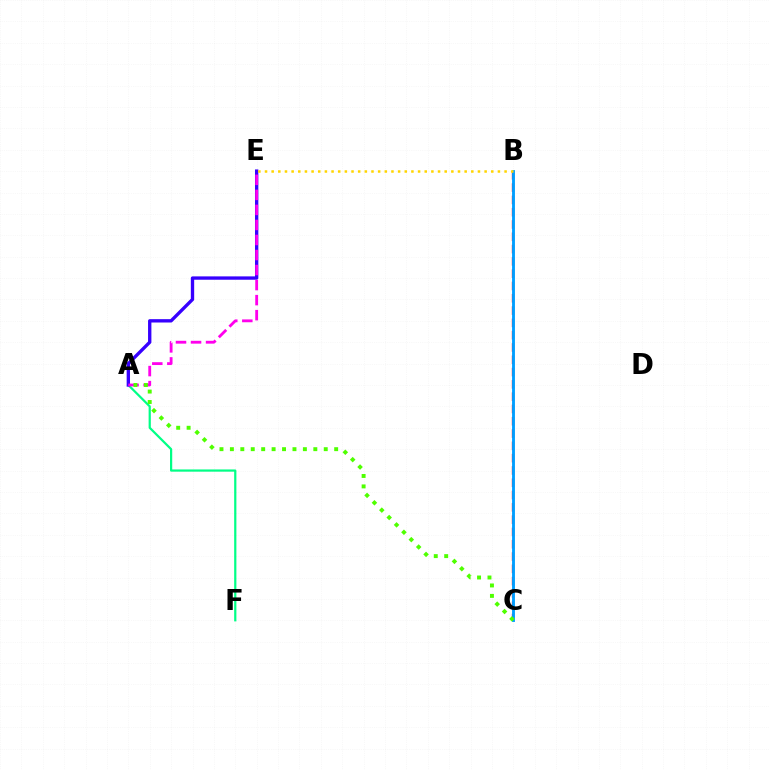{('A', 'F'): [{'color': '#00ff86', 'line_style': 'solid', 'thickness': 1.6}], ('B', 'C'): [{'color': '#ff0000', 'line_style': 'dashed', 'thickness': 1.67}, {'color': '#009eff', 'line_style': 'solid', 'thickness': 2.07}], ('A', 'E'): [{'color': '#3700ff', 'line_style': 'solid', 'thickness': 2.41}, {'color': '#ff00ed', 'line_style': 'dashed', 'thickness': 2.04}], ('B', 'E'): [{'color': '#ffd500', 'line_style': 'dotted', 'thickness': 1.81}], ('A', 'C'): [{'color': '#4fff00', 'line_style': 'dotted', 'thickness': 2.83}]}